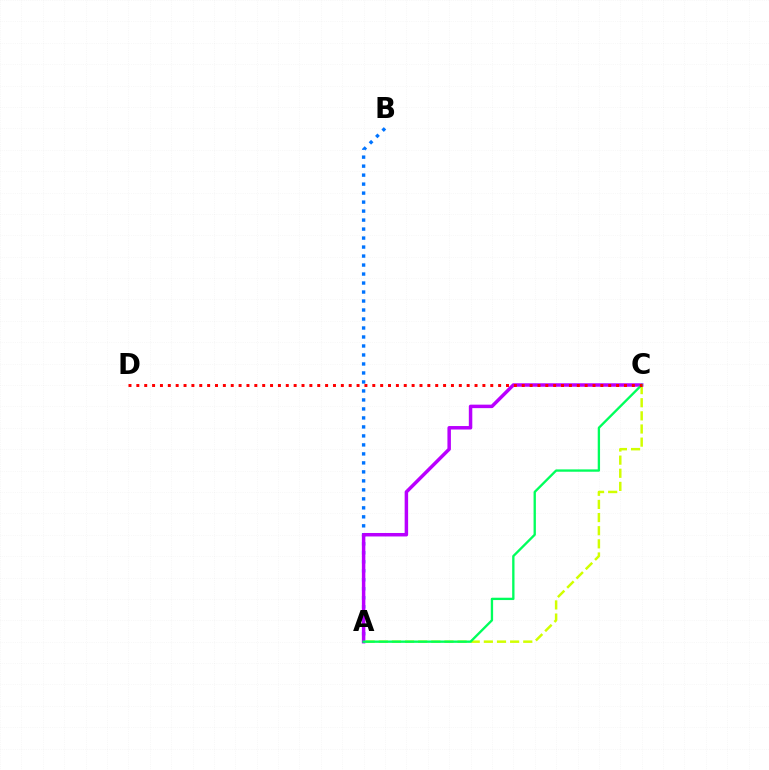{('A', 'B'): [{'color': '#0074ff', 'line_style': 'dotted', 'thickness': 2.44}], ('A', 'C'): [{'color': '#d1ff00', 'line_style': 'dashed', 'thickness': 1.78}, {'color': '#b900ff', 'line_style': 'solid', 'thickness': 2.51}, {'color': '#00ff5c', 'line_style': 'solid', 'thickness': 1.68}], ('C', 'D'): [{'color': '#ff0000', 'line_style': 'dotted', 'thickness': 2.14}]}